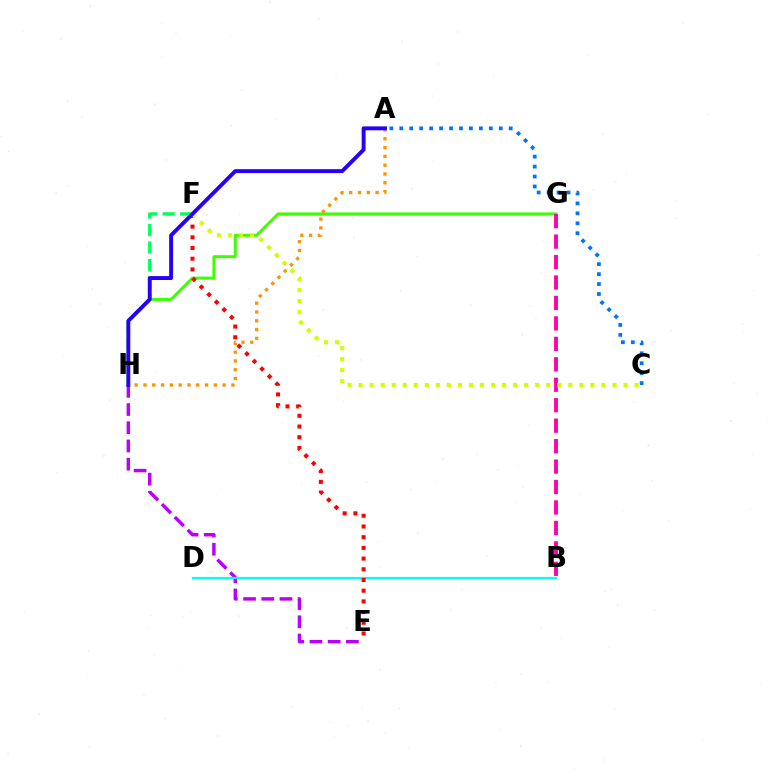{('G', 'H'): [{'color': '#3dff00', 'line_style': 'solid', 'thickness': 2.11}], ('B', 'G'): [{'color': '#ff00ac', 'line_style': 'dashed', 'thickness': 2.78}], ('F', 'H'): [{'color': '#00ff5c', 'line_style': 'dashed', 'thickness': 2.38}], ('E', 'H'): [{'color': '#b900ff', 'line_style': 'dashed', 'thickness': 2.47}], ('B', 'D'): [{'color': '#00fff6', 'line_style': 'solid', 'thickness': 1.57}], ('A', 'C'): [{'color': '#0074ff', 'line_style': 'dotted', 'thickness': 2.7}], ('A', 'H'): [{'color': '#ff9400', 'line_style': 'dotted', 'thickness': 2.39}, {'color': '#2500ff', 'line_style': 'solid', 'thickness': 2.81}], ('E', 'F'): [{'color': '#ff0000', 'line_style': 'dotted', 'thickness': 2.91}], ('C', 'F'): [{'color': '#d1ff00', 'line_style': 'dotted', 'thickness': 3.0}]}